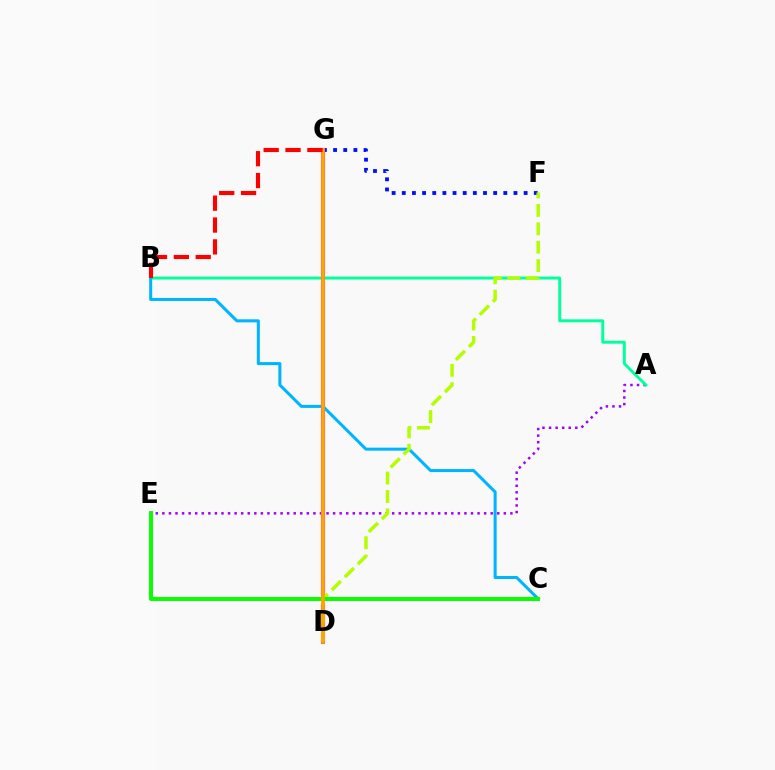{('A', 'E'): [{'color': '#9b00ff', 'line_style': 'dotted', 'thickness': 1.78}], ('F', 'G'): [{'color': '#0010ff', 'line_style': 'dotted', 'thickness': 2.76}], ('A', 'B'): [{'color': '#00ff9d', 'line_style': 'solid', 'thickness': 2.12}], ('B', 'C'): [{'color': '#00b5ff', 'line_style': 'solid', 'thickness': 2.19}], ('D', 'G'): [{'color': '#ff00bd', 'line_style': 'solid', 'thickness': 2.95}, {'color': '#ffa500', 'line_style': 'solid', 'thickness': 2.62}], ('D', 'F'): [{'color': '#b3ff00', 'line_style': 'dashed', 'thickness': 2.5}], ('C', 'E'): [{'color': '#08ff00', 'line_style': 'solid', 'thickness': 2.85}], ('B', 'G'): [{'color': '#ff0000', 'line_style': 'dashed', 'thickness': 2.97}]}